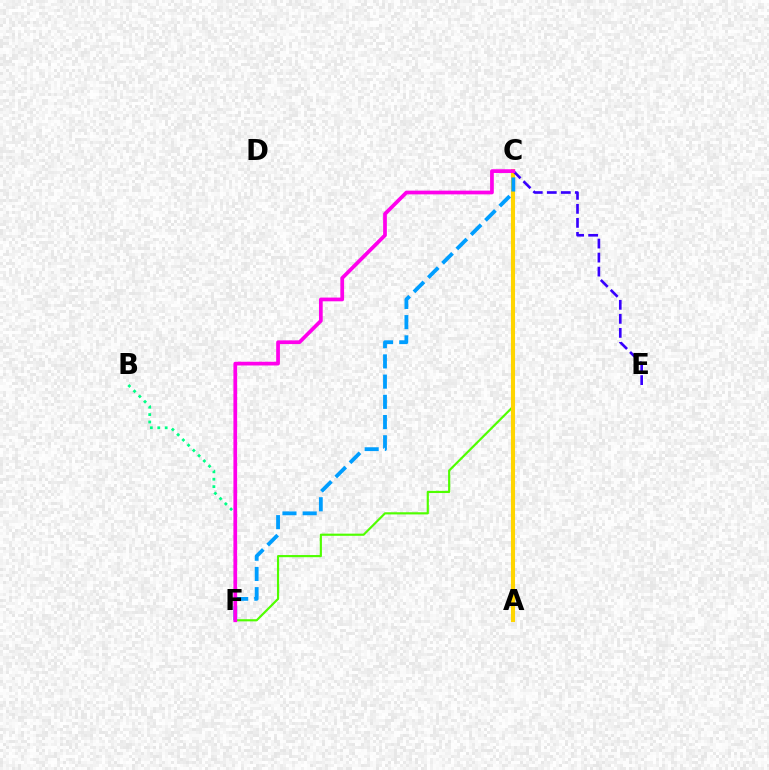{('B', 'F'): [{'color': '#00ff86', 'line_style': 'dotted', 'thickness': 2.01}], ('C', 'F'): [{'color': '#4fff00', 'line_style': 'solid', 'thickness': 1.56}, {'color': '#009eff', 'line_style': 'dashed', 'thickness': 2.75}, {'color': '#ff00ed', 'line_style': 'solid', 'thickness': 2.69}], ('A', 'C'): [{'color': '#ff0000', 'line_style': 'solid', 'thickness': 1.52}, {'color': '#ffd500', 'line_style': 'solid', 'thickness': 2.95}], ('C', 'E'): [{'color': '#3700ff', 'line_style': 'dashed', 'thickness': 1.91}]}